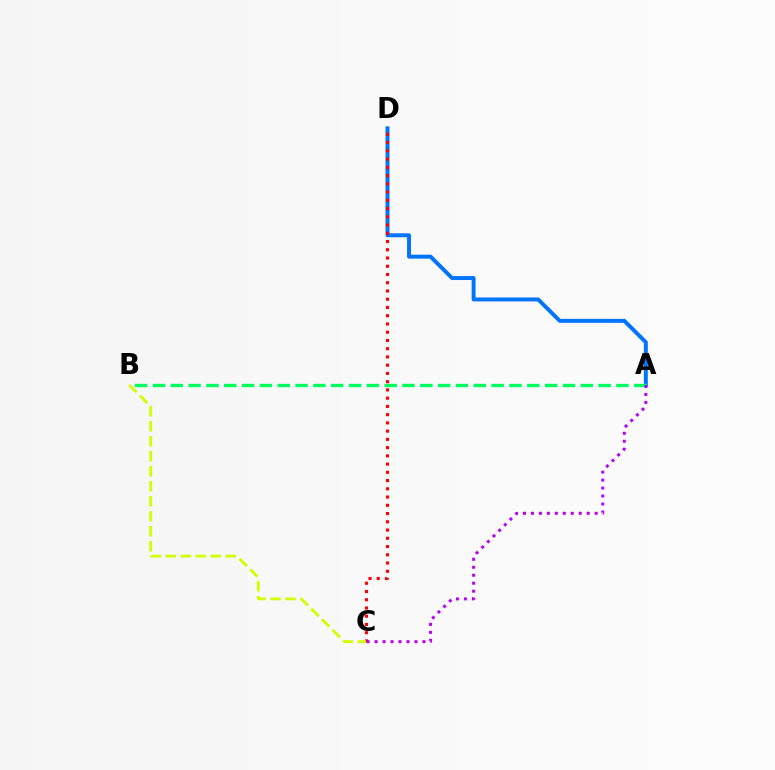{('A', 'D'): [{'color': '#0074ff', 'line_style': 'solid', 'thickness': 2.84}], ('A', 'B'): [{'color': '#00ff5c', 'line_style': 'dashed', 'thickness': 2.42}], ('C', 'D'): [{'color': '#ff0000', 'line_style': 'dotted', 'thickness': 2.24}], ('B', 'C'): [{'color': '#d1ff00', 'line_style': 'dashed', 'thickness': 2.04}], ('A', 'C'): [{'color': '#b900ff', 'line_style': 'dotted', 'thickness': 2.16}]}